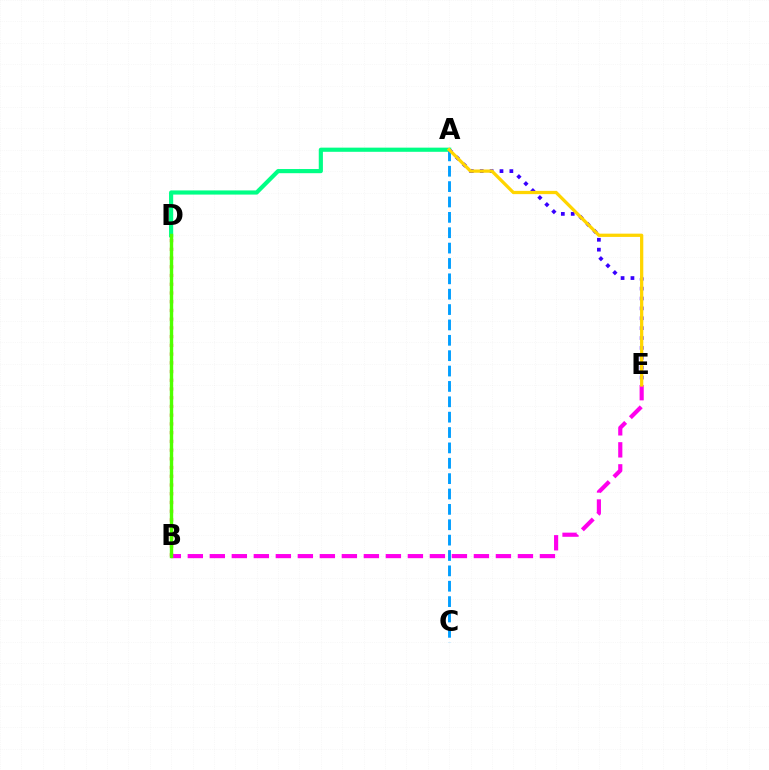{('A', 'E'): [{'color': '#3700ff', 'line_style': 'dotted', 'thickness': 2.69}, {'color': '#ffd500', 'line_style': 'solid', 'thickness': 2.35}], ('B', 'D'): [{'color': '#ff0000', 'line_style': 'dotted', 'thickness': 2.37}, {'color': '#4fff00', 'line_style': 'solid', 'thickness': 2.45}], ('A', 'D'): [{'color': '#00ff86', 'line_style': 'solid', 'thickness': 2.99}], ('B', 'E'): [{'color': '#ff00ed', 'line_style': 'dashed', 'thickness': 2.99}], ('A', 'C'): [{'color': '#009eff', 'line_style': 'dashed', 'thickness': 2.09}]}